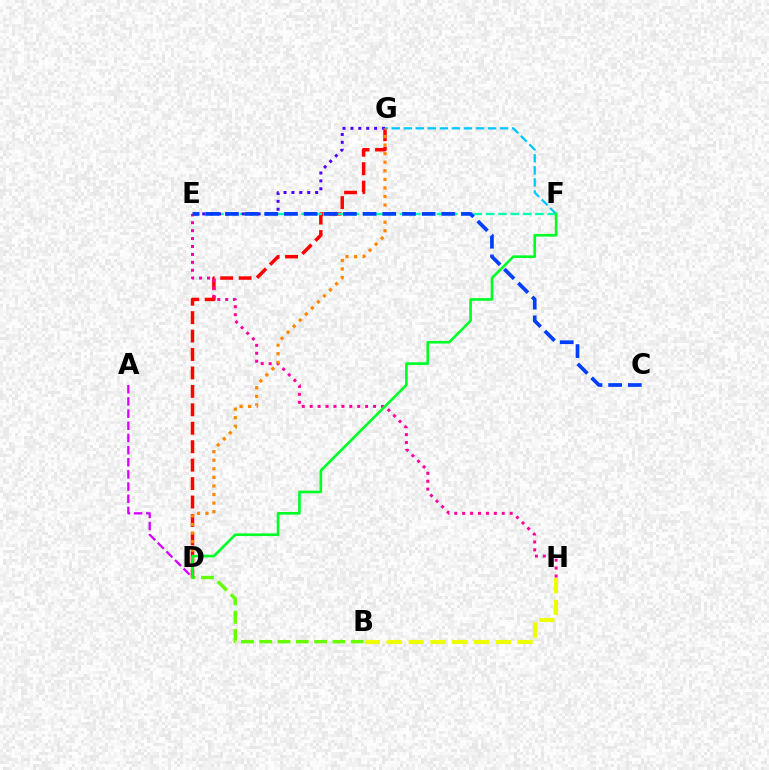{('B', 'D'): [{'color': '#66ff00', 'line_style': 'dashed', 'thickness': 2.49}], ('D', 'G'): [{'color': '#ff0000', 'line_style': 'dashed', 'thickness': 2.5}, {'color': '#ff8800', 'line_style': 'dotted', 'thickness': 2.33}], ('E', 'F'): [{'color': '#00ffaf', 'line_style': 'dashed', 'thickness': 1.67}], ('E', 'G'): [{'color': '#4f00ff', 'line_style': 'dotted', 'thickness': 2.15}], ('E', 'H'): [{'color': '#ff00a0', 'line_style': 'dotted', 'thickness': 2.15}], ('F', 'G'): [{'color': '#00c7ff', 'line_style': 'dashed', 'thickness': 1.64}], ('B', 'H'): [{'color': '#eeff00', 'line_style': 'dashed', 'thickness': 2.96}], ('C', 'E'): [{'color': '#003fff', 'line_style': 'dashed', 'thickness': 2.67}], ('A', 'D'): [{'color': '#d600ff', 'line_style': 'dashed', 'thickness': 1.65}], ('D', 'F'): [{'color': '#00ff27', 'line_style': 'solid', 'thickness': 1.91}]}